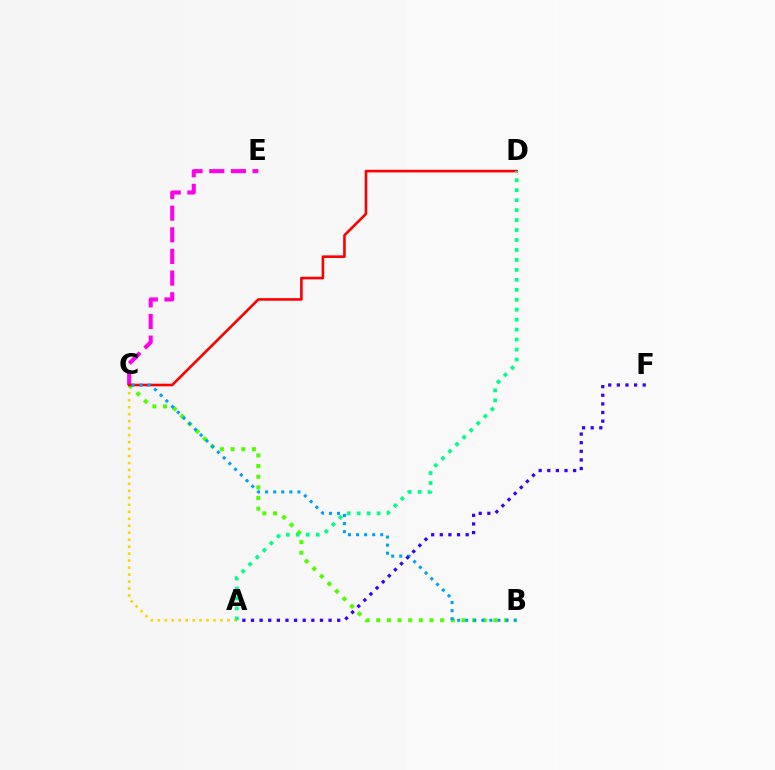{('A', 'C'): [{'color': '#ffd500', 'line_style': 'dotted', 'thickness': 1.89}], ('B', 'C'): [{'color': '#4fff00', 'line_style': 'dotted', 'thickness': 2.9}, {'color': '#009eff', 'line_style': 'dotted', 'thickness': 2.19}], ('C', 'E'): [{'color': '#ff00ed', 'line_style': 'dashed', 'thickness': 2.94}], ('C', 'D'): [{'color': '#ff0000', 'line_style': 'solid', 'thickness': 1.89}], ('A', 'F'): [{'color': '#3700ff', 'line_style': 'dotted', 'thickness': 2.34}], ('A', 'D'): [{'color': '#00ff86', 'line_style': 'dotted', 'thickness': 2.71}]}